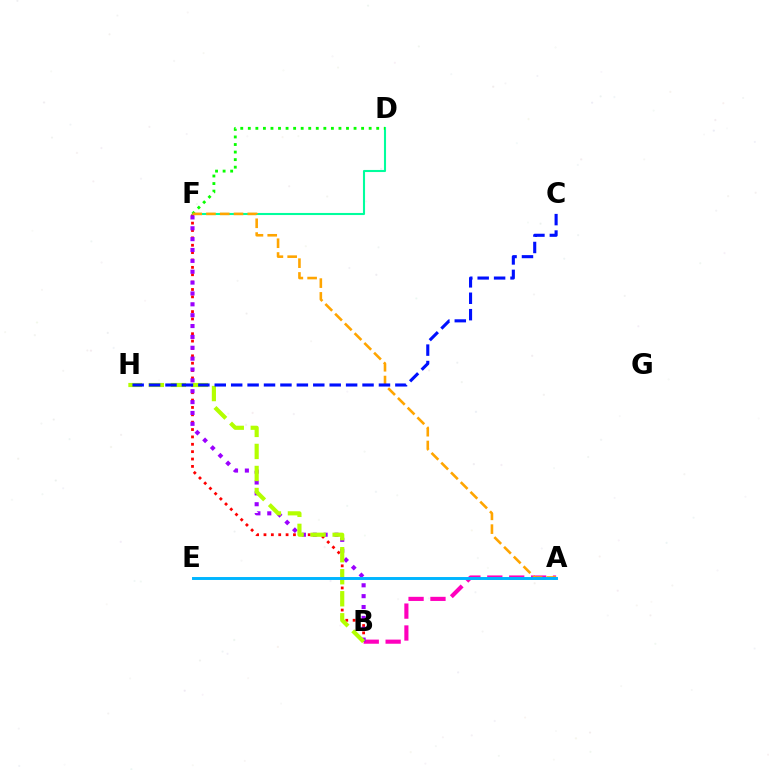{('B', 'F'): [{'color': '#ff0000', 'line_style': 'dotted', 'thickness': 2.0}, {'color': '#9b00ff', 'line_style': 'dotted', 'thickness': 2.95}], ('A', 'B'): [{'color': '#ff00bd', 'line_style': 'dashed', 'thickness': 2.97}], ('D', 'F'): [{'color': '#00ff9d', 'line_style': 'solid', 'thickness': 1.51}, {'color': '#08ff00', 'line_style': 'dotted', 'thickness': 2.05}], ('A', 'F'): [{'color': '#ffa500', 'line_style': 'dashed', 'thickness': 1.87}], ('B', 'H'): [{'color': '#b3ff00', 'line_style': 'dashed', 'thickness': 2.99}], ('C', 'H'): [{'color': '#0010ff', 'line_style': 'dashed', 'thickness': 2.23}], ('A', 'E'): [{'color': '#00b5ff', 'line_style': 'solid', 'thickness': 2.11}]}